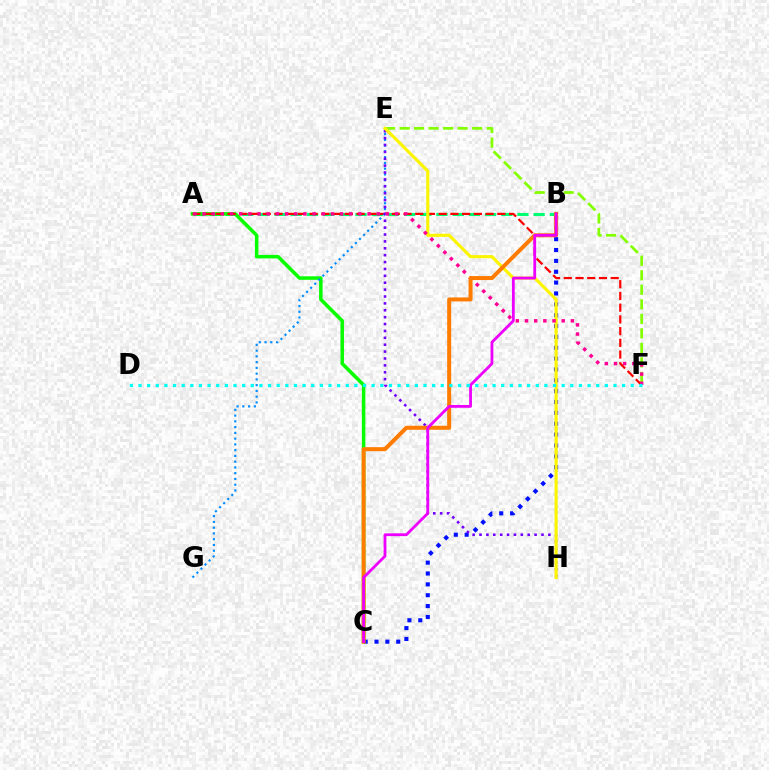{('B', 'C'): [{'color': '#0010ff', 'line_style': 'dotted', 'thickness': 2.95}, {'color': '#ff7c00', 'line_style': 'solid', 'thickness': 2.88}, {'color': '#ee00ff', 'line_style': 'solid', 'thickness': 2.01}], ('A', 'B'): [{'color': '#00ff74', 'line_style': 'dashed', 'thickness': 2.2}], ('A', 'C'): [{'color': '#08ff00', 'line_style': 'solid', 'thickness': 2.53}], ('E', 'F'): [{'color': '#84ff00', 'line_style': 'dashed', 'thickness': 1.97}], ('A', 'F'): [{'color': '#ff0000', 'line_style': 'dashed', 'thickness': 1.59}, {'color': '#ff0094', 'line_style': 'dotted', 'thickness': 2.49}], ('E', 'G'): [{'color': '#008cff', 'line_style': 'dotted', 'thickness': 1.56}], ('E', 'H'): [{'color': '#7200ff', 'line_style': 'dotted', 'thickness': 1.87}, {'color': '#fcf500', 'line_style': 'solid', 'thickness': 2.26}], ('D', 'F'): [{'color': '#00fff6', 'line_style': 'dotted', 'thickness': 2.35}]}